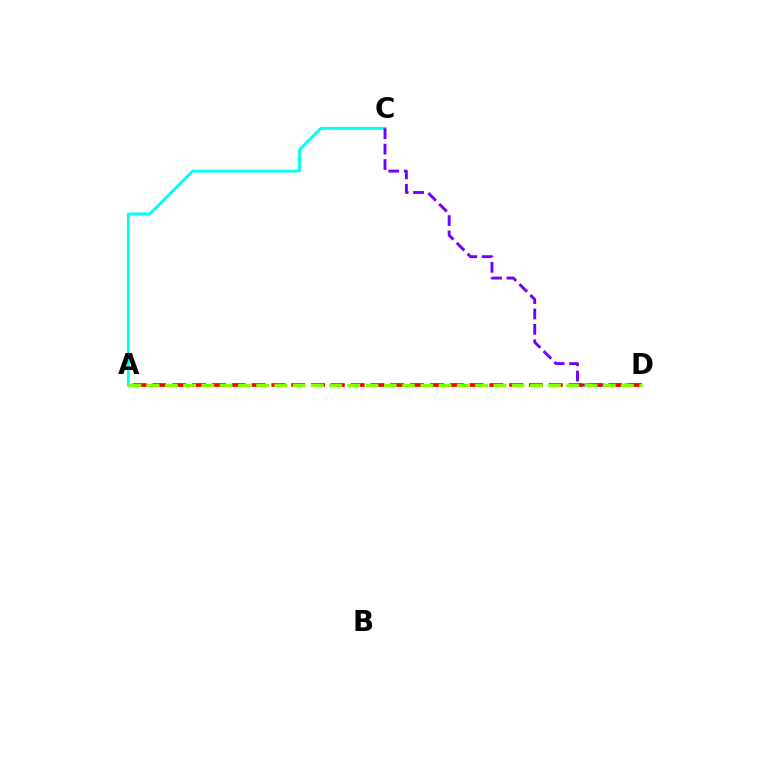{('A', 'C'): [{'color': '#00fff6', 'line_style': 'solid', 'thickness': 2.06}], ('C', 'D'): [{'color': '#7200ff', 'line_style': 'dashed', 'thickness': 2.09}], ('A', 'D'): [{'color': '#ff0000', 'line_style': 'dashed', 'thickness': 2.69}, {'color': '#84ff00', 'line_style': 'dashed', 'thickness': 2.48}]}